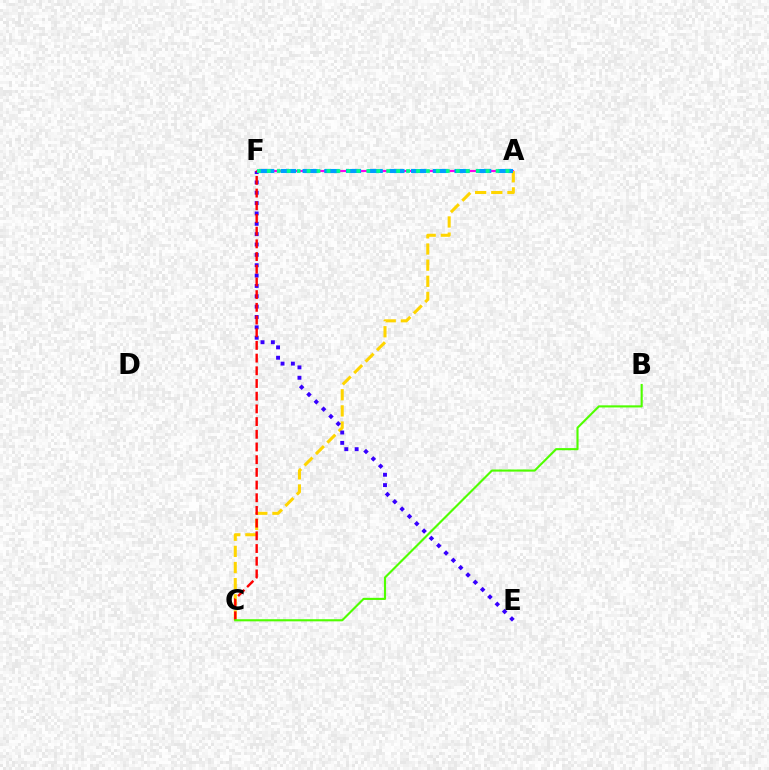{('A', 'F'): [{'color': '#ff00ed', 'line_style': 'solid', 'thickness': 1.56}, {'color': '#009eff', 'line_style': 'dashed', 'thickness': 2.95}, {'color': '#00ff86', 'line_style': 'dotted', 'thickness': 2.7}], ('A', 'C'): [{'color': '#ffd500', 'line_style': 'dashed', 'thickness': 2.19}], ('E', 'F'): [{'color': '#3700ff', 'line_style': 'dotted', 'thickness': 2.81}], ('C', 'F'): [{'color': '#ff0000', 'line_style': 'dashed', 'thickness': 1.72}], ('B', 'C'): [{'color': '#4fff00', 'line_style': 'solid', 'thickness': 1.53}]}